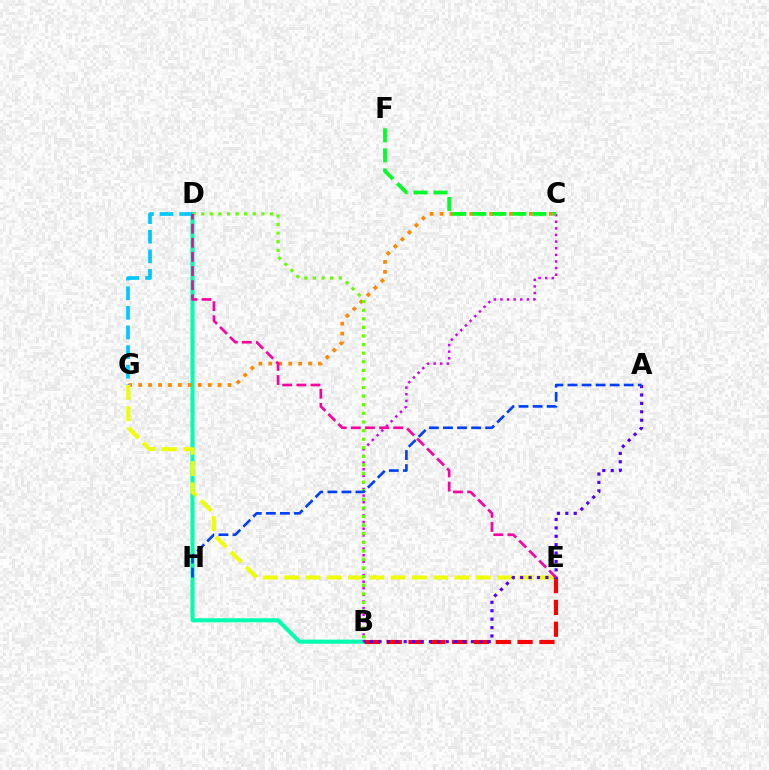{('B', 'D'): [{'color': '#00ffaf', 'line_style': 'solid', 'thickness': 2.93}, {'color': '#66ff00', 'line_style': 'dotted', 'thickness': 2.34}], ('B', 'E'): [{'color': '#ff0000', 'line_style': 'dashed', 'thickness': 2.96}], ('C', 'G'): [{'color': '#ff8800', 'line_style': 'dotted', 'thickness': 2.7}], ('E', 'G'): [{'color': '#eeff00', 'line_style': 'dashed', 'thickness': 2.89}], ('D', 'G'): [{'color': '#00c7ff', 'line_style': 'dashed', 'thickness': 2.67}], ('B', 'C'): [{'color': '#d600ff', 'line_style': 'dotted', 'thickness': 1.8}], ('A', 'B'): [{'color': '#4f00ff', 'line_style': 'dotted', 'thickness': 2.28}], ('A', 'H'): [{'color': '#003fff', 'line_style': 'dashed', 'thickness': 1.91}], ('D', 'E'): [{'color': '#ff00a0', 'line_style': 'dashed', 'thickness': 1.92}], ('C', 'F'): [{'color': '#00ff27', 'line_style': 'dashed', 'thickness': 2.72}]}